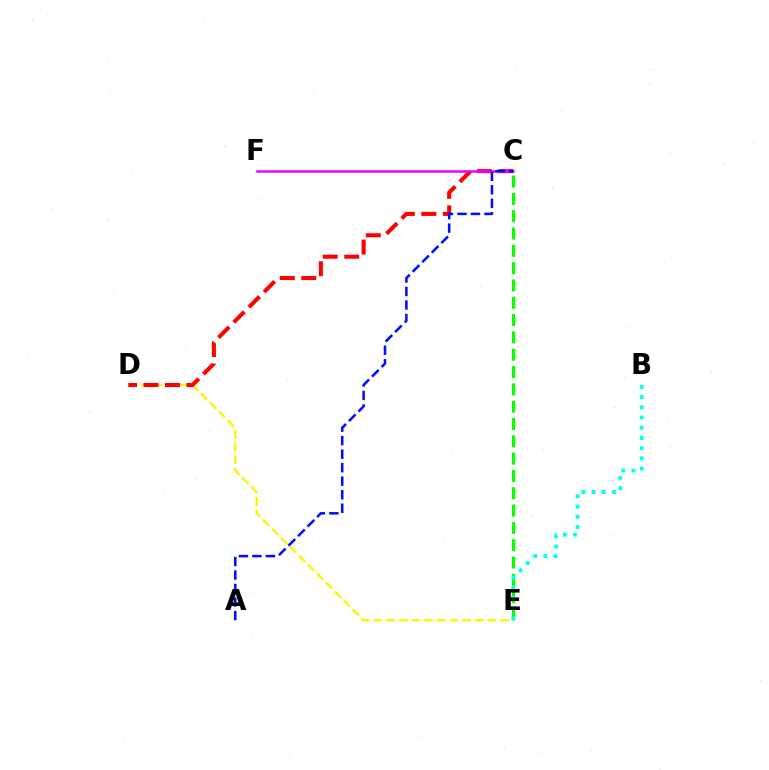{('D', 'E'): [{'color': '#fcf500', 'line_style': 'dashed', 'thickness': 1.72}], ('C', 'E'): [{'color': '#08ff00', 'line_style': 'dashed', 'thickness': 2.35}], ('B', 'E'): [{'color': '#00fff6', 'line_style': 'dotted', 'thickness': 2.78}], ('C', 'D'): [{'color': '#ff0000', 'line_style': 'dashed', 'thickness': 2.92}], ('C', 'F'): [{'color': '#ee00ff', 'line_style': 'solid', 'thickness': 1.8}], ('A', 'C'): [{'color': '#0010ff', 'line_style': 'dashed', 'thickness': 1.84}]}